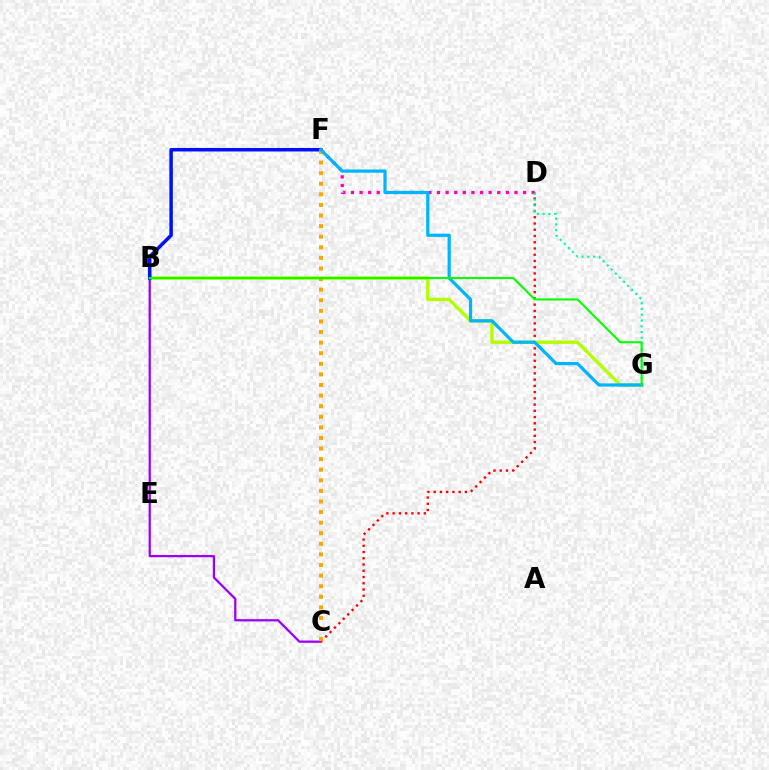{('B', 'C'): [{'color': '#9b00ff', 'line_style': 'solid', 'thickness': 1.62}], ('D', 'F'): [{'color': '#ff00bd', 'line_style': 'dotted', 'thickness': 2.34}], ('C', 'D'): [{'color': '#ff0000', 'line_style': 'dotted', 'thickness': 1.7}], ('B', 'G'): [{'color': '#b3ff00', 'line_style': 'solid', 'thickness': 2.43}, {'color': '#08ff00', 'line_style': 'solid', 'thickness': 1.5}], ('B', 'F'): [{'color': '#0010ff', 'line_style': 'solid', 'thickness': 2.52}], ('C', 'F'): [{'color': '#ffa500', 'line_style': 'dotted', 'thickness': 2.88}], ('D', 'G'): [{'color': '#00ff9d', 'line_style': 'dotted', 'thickness': 1.57}], ('F', 'G'): [{'color': '#00b5ff', 'line_style': 'solid', 'thickness': 2.32}]}